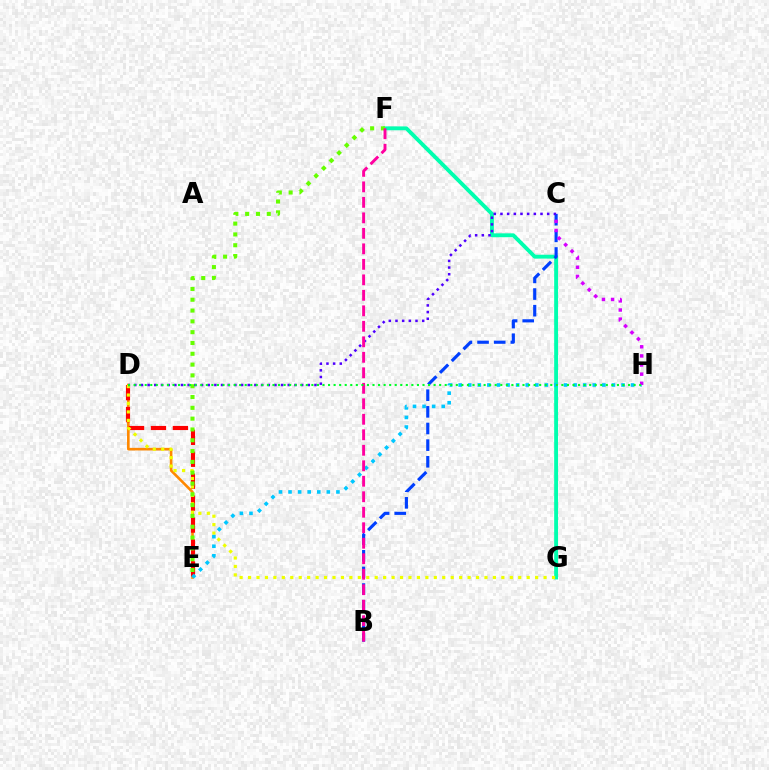{('F', 'G'): [{'color': '#00ffaf', 'line_style': 'solid', 'thickness': 2.79}], ('D', 'E'): [{'color': '#ff8800', 'line_style': 'solid', 'thickness': 1.89}, {'color': '#ff0000', 'line_style': 'dashed', 'thickness': 2.98}], ('D', 'G'): [{'color': '#eeff00', 'line_style': 'dotted', 'thickness': 2.29}], ('E', 'F'): [{'color': '#66ff00', 'line_style': 'dotted', 'thickness': 2.94}], ('B', 'C'): [{'color': '#003fff', 'line_style': 'dashed', 'thickness': 2.26}], ('E', 'H'): [{'color': '#00c7ff', 'line_style': 'dotted', 'thickness': 2.6}], ('C', 'H'): [{'color': '#d600ff', 'line_style': 'dotted', 'thickness': 2.48}], ('C', 'D'): [{'color': '#4f00ff', 'line_style': 'dotted', 'thickness': 1.81}], ('B', 'F'): [{'color': '#ff00a0', 'line_style': 'dashed', 'thickness': 2.1}], ('D', 'H'): [{'color': '#00ff27', 'line_style': 'dotted', 'thickness': 1.51}]}